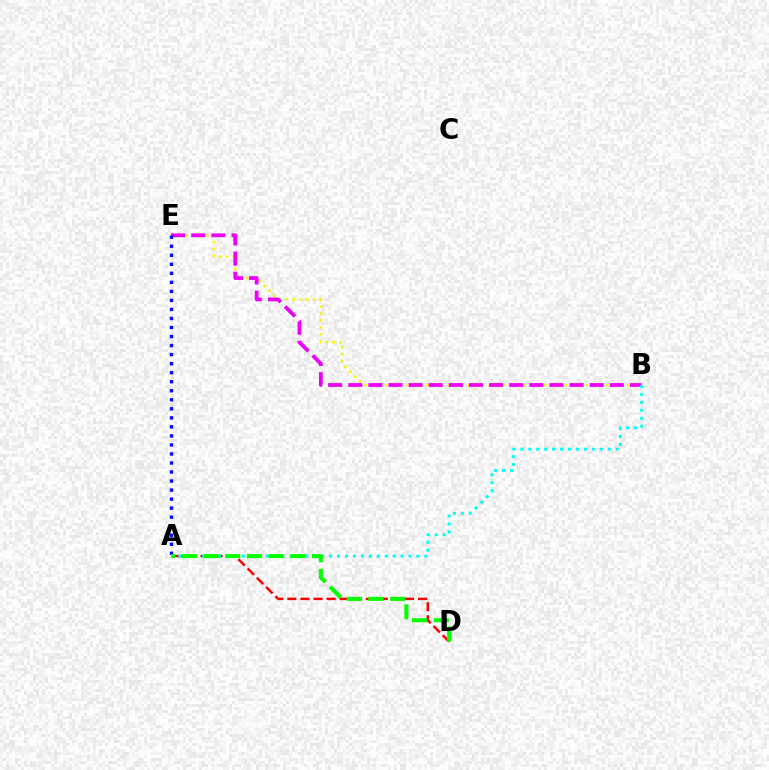{('B', 'E'): [{'color': '#fcf500', 'line_style': 'dotted', 'thickness': 1.88}, {'color': '#ee00ff', 'line_style': 'dashed', 'thickness': 2.73}], ('A', 'D'): [{'color': '#ff0000', 'line_style': 'dashed', 'thickness': 1.78}, {'color': '#08ff00', 'line_style': 'dashed', 'thickness': 2.95}], ('A', 'E'): [{'color': '#0010ff', 'line_style': 'dotted', 'thickness': 2.45}], ('A', 'B'): [{'color': '#00fff6', 'line_style': 'dotted', 'thickness': 2.16}]}